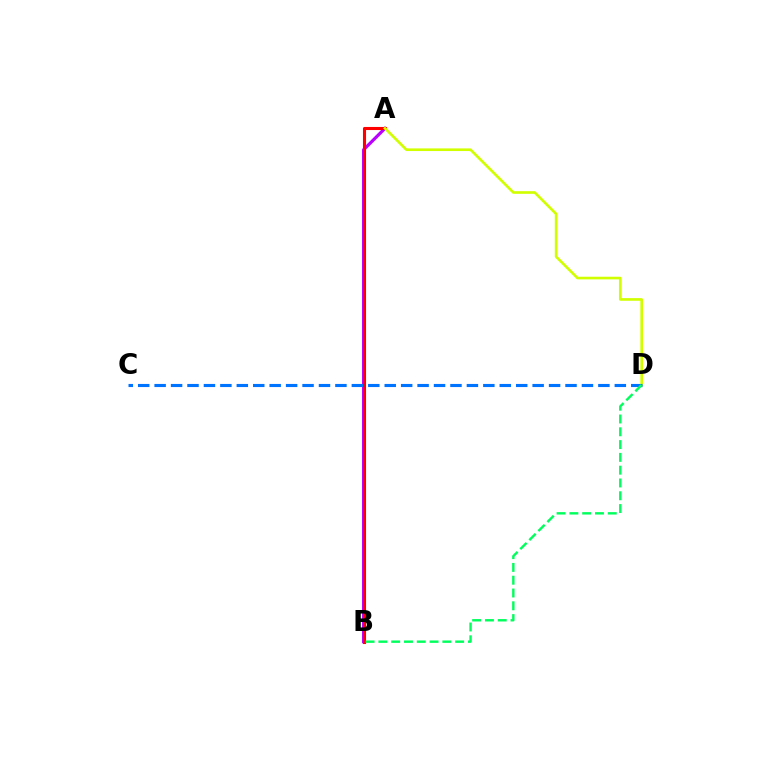{('A', 'B'): [{'color': '#b900ff', 'line_style': 'solid', 'thickness': 2.28}, {'color': '#ff0000', 'line_style': 'solid', 'thickness': 2.22}], ('A', 'D'): [{'color': '#d1ff00', 'line_style': 'solid', 'thickness': 1.9}], ('C', 'D'): [{'color': '#0074ff', 'line_style': 'dashed', 'thickness': 2.23}], ('B', 'D'): [{'color': '#00ff5c', 'line_style': 'dashed', 'thickness': 1.74}]}